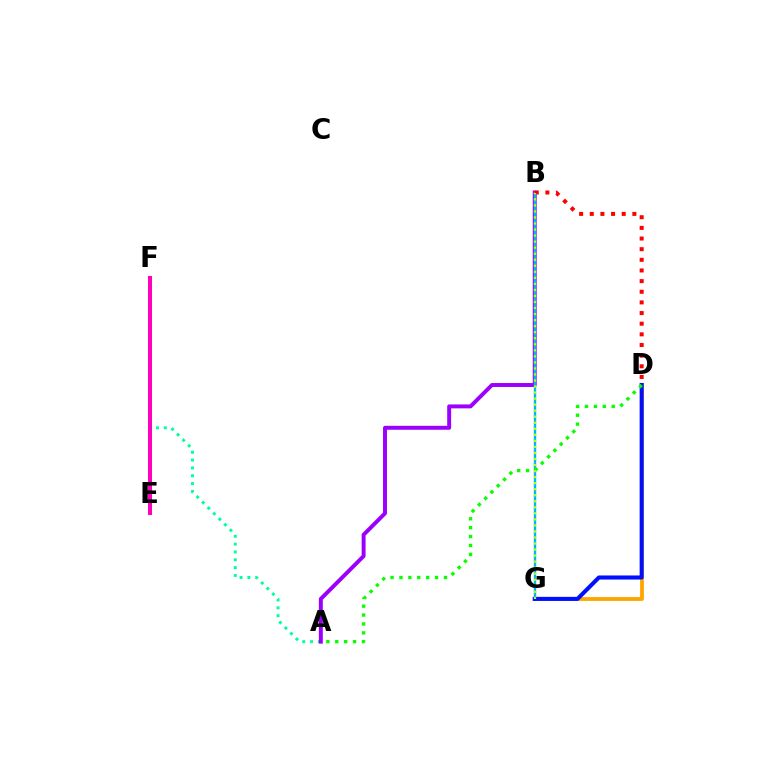{('A', 'F'): [{'color': '#00ff9d', 'line_style': 'dotted', 'thickness': 2.13}], ('D', 'G'): [{'color': '#ffa500', 'line_style': 'solid', 'thickness': 2.74}, {'color': '#0010ff', 'line_style': 'solid', 'thickness': 2.92}], ('A', 'B'): [{'color': '#9b00ff', 'line_style': 'solid', 'thickness': 2.84}], ('B', 'G'): [{'color': '#00b5ff', 'line_style': 'solid', 'thickness': 1.71}, {'color': '#b3ff00', 'line_style': 'dotted', 'thickness': 1.64}], ('B', 'D'): [{'color': '#ff0000', 'line_style': 'dotted', 'thickness': 2.89}], ('A', 'D'): [{'color': '#08ff00', 'line_style': 'dotted', 'thickness': 2.42}], ('E', 'F'): [{'color': '#ff00bd', 'line_style': 'solid', 'thickness': 2.88}]}